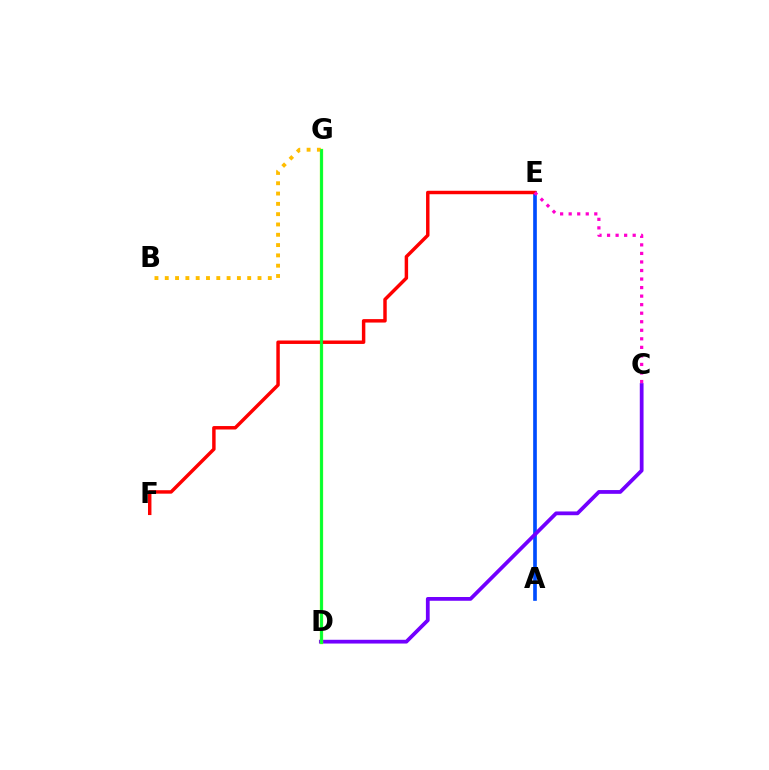{('A', 'E'): [{'color': '#00fff6', 'line_style': 'solid', 'thickness': 1.62}, {'color': '#004bff', 'line_style': 'solid', 'thickness': 2.62}], ('C', 'D'): [{'color': '#7200ff', 'line_style': 'solid', 'thickness': 2.71}], ('D', 'G'): [{'color': '#84ff00', 'line_style': 'solid', 'thickness': 2.38}, {'color': '#00ff39', 'line_style': 'solid', 'thickness': 1.92}], ('E', 'F'): [{'color': '#ff0000', 'line_style': 'solid', 'thickness': 2.48}], ('B', 'G'): [{'color': '#ffbd00', 'line_style': 'dotted', 'thickness': 2.8}], ('C', 'E'): [{'color': '#ff00cf', 'line_style': 'dotted', 'thickness': 2.32}]}